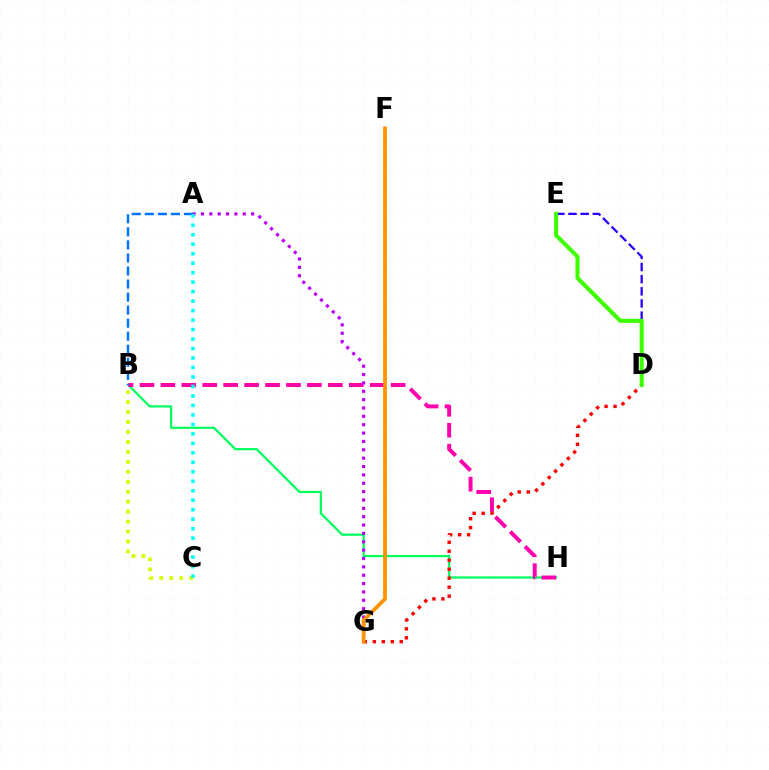{('B', 'H'): [{'color': '#00ff5c', 'line_style': 'solid', 'thickness': 1.59}, {'color': '#ff00ac', 'line_style': 'dashed', 'thickness': 2.84}], ('D', 'G'): [{'color': '#ff0000', 'line_style': 'dotted', 'thickness': 2.44}], ('D', 'E'): [{'color': '#2500ff', 'line_style': 'dashed', 'thickness': 1.65}, {'color': '#3dff00', 'line_style': 'solid', 'thickness': 2.92}], ('A', 'G'): [{'color': '#b900ff', 'line_style': 'dotted', 'thickness': 2.27}], ('B', 'C'): [{'color': '#d1ff00', 'line_style': 'dotted', 'thickness': 2.71}], ('F', 'G'): [{'color': '#ff9400', 'line_style': 'solid', 'thickness': 2.71}], ('A', 'B'): [{'color': '#0074ff', 'line_style': 'dashed', 'thickness': 1.77}], ('A', 'C'): [{'color': '#00fff6', 'line_style': 'dotted', 'thickness': 2.58}]}